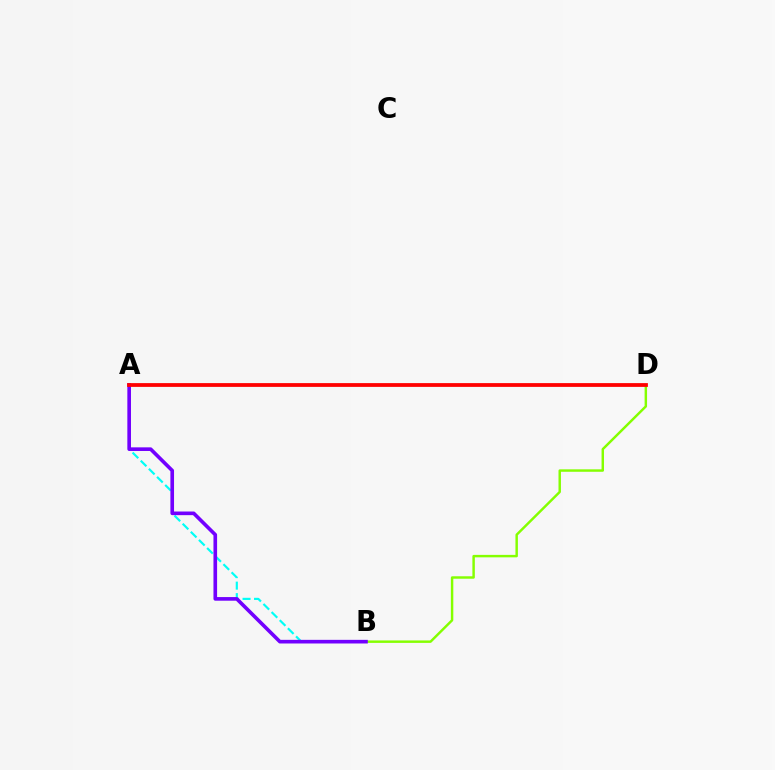{('B', 'D'): [{'color': '#84ff00', 'line_style': 'solid', 'thickness': 1.76}], ('A', 'B'): [{'color': '#00fff6', 'line_style': 'dashed', 'thickness': 1.56}, {'color': '#7200ff', 'line_style': 'solid', 'thickness': 2.62}], ('A', 'D'): [{'color': '#ff0000', 'line_style': 'solid', 'thickness': 2.72}]}